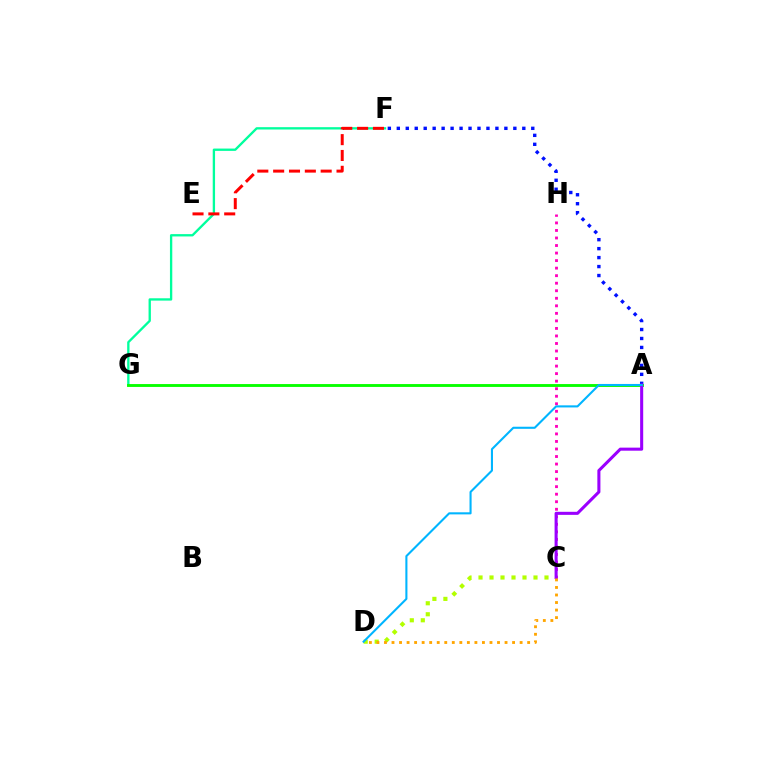{('A', 'F'): [{'color': '#0010ff', 'line_style': 'dotted', 'thickness': 2.44}], ('C', 'H'): [{'color': '#ff00bd', 'line_style': 'dotted', 'thickness': 2.05}], ('C', 'D'): [{'color': '#b3ff00', 'line_style': 'dotted', 'thickness': 2.99}, {'color': '#ffa500', 'line_style': 'dotted', 'thickness': 2.05}], ('F', 'G'): [{'color': '#00ff9d', 'line_style': 'solid', 'thickness': 1.68}], ('A', 'G'): [{'color': '#08ff00', 'line_style': 'solid', 'thickness': 2.07}], ('A', 'C'): [{'color': '#9b00ff', 'line_style': 'solid', 'thickness': 2.2}], ('E', 'F'): [{'color': '#ff0000', 'line_style': 'dashed', 'thickness': 2.15}], ('A', 'D'): [{'color': '#00b5ff', 'line_style': 'solid', 'thickness': 1.51}]}